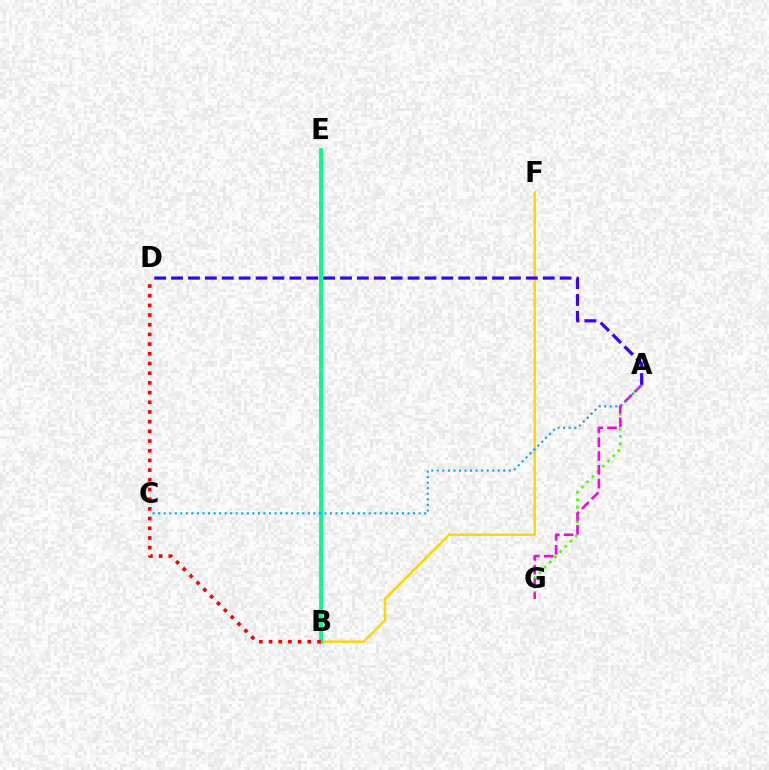{('A', 'G'): [{'color': '#4fff00', 'line_style': 'dotted', 'thickness': 2.0}, {'color': '#ff00ed', 'line_style': 'dashed', 'thickness': 1.87}], ('B', 'F'): [{'color': '#ffd500', 'line_style': 'solid', 'thickness': 1.73}], ('B', 'E'): [{'color': '#00ff86', 'line_style': 'solid', 'thickness': 2.76}], ('A', 'D'): [{'color': '#3700ff', 'line_style': 'dashed', 'thickness': 2.29}], ('B', 'D'): [{'color': '#ff0000', 'line_style': 'dotted', 'thickness': 2.63}], ('A', 'C'): [{'color': '#009eff', 'line_style': 'dotted', 'thickness': 1.51}]}